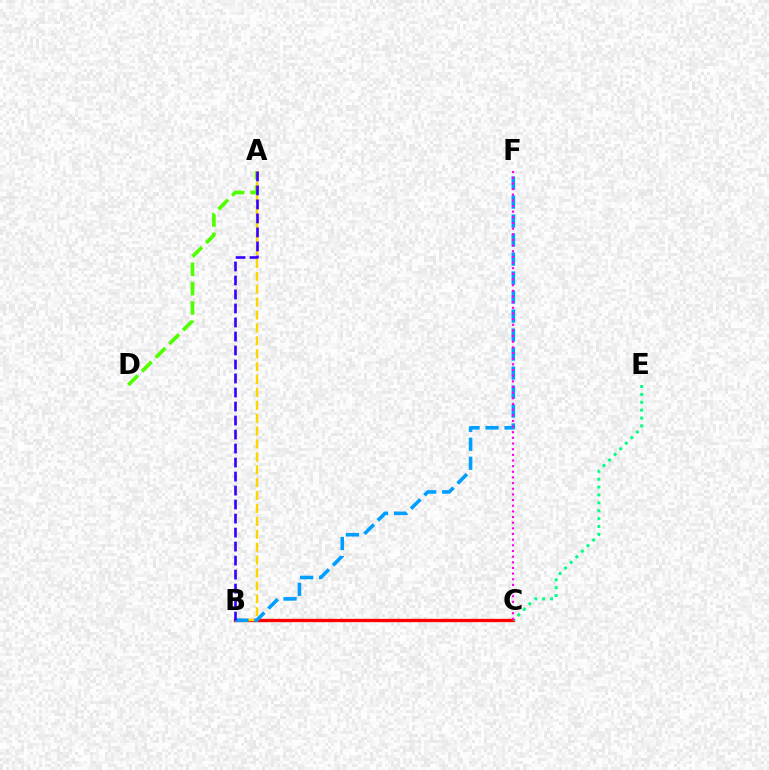{('B', 'C'): [{'color': '#ff0000', 'line_style': 'solid', 'thickness': 2.39}], ('A', 'D'): [{'color': '#4fff00', 'line_style': 'dashed', 'thickness': 2.63}], ('A', 'B'): [{'color': '#ffd500', 'line_style': 'dashed', 'thickness': 1.75}, {'color': '#3700ff', 'line_style': 'dashed', 'thickness': 1.9}], ('B', 'F'): [{'color': '#009eff', 'line_style': 'dashed', 'thickness': 2.58}], ('C', 'E'): [{'color': '#00ff86', 'line_style': 'dotted', 'thickness': 2.14}], ('C', 'F'): [{'color': '#ff00ed', 'line_style': 'dotted', 'thickness': 1.54}]}